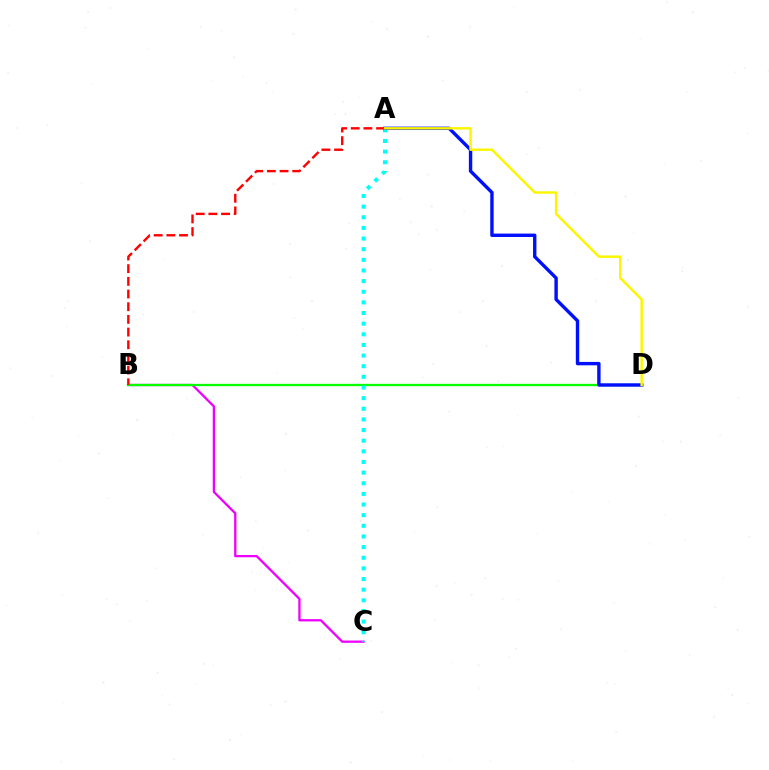{('B', 'C'): [{'color': '#ee00ff', 'line_style': 'solid', 'thickness': 1.65}], ('B', 'D'): [{'color': '#08ff00', 'line_style': 'solid', 'thickness': 1.66}], ('A', 'B'): [{'color': '#ff0000', 'line_style': 'dashed', 'thickness': 1.72}], ('A', 'C'): [{'color': '#00fff6', 'line_style': 'dotted', 'thickness': 2.89}], ('A', 'D'): [{'color': '#0010ff', 'line_style': 'solid', 'thickness': 2.44}, {'color': '#fcf500', 'line_style': 'solid', 'thickness': 1.77}]}